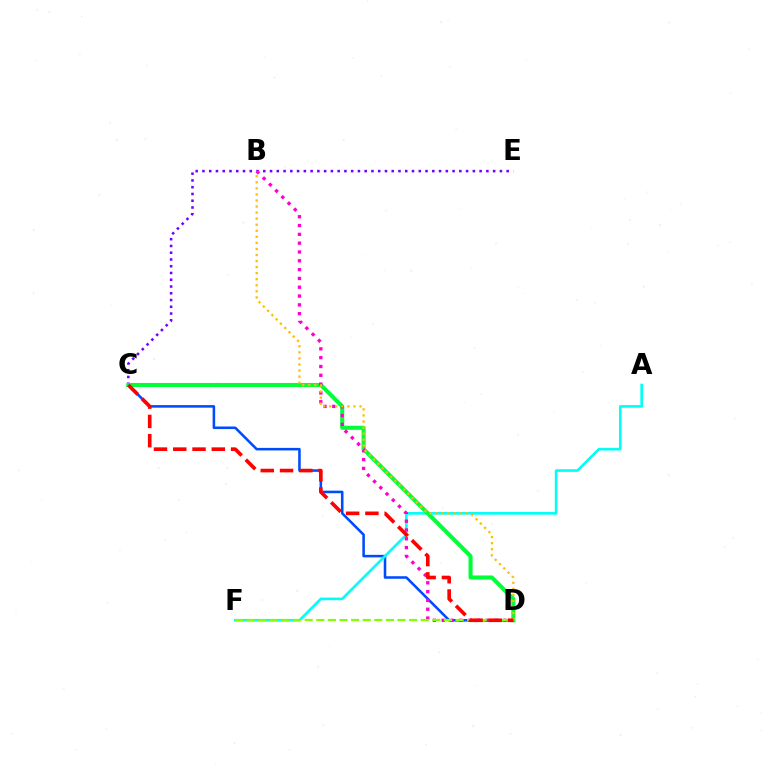{('C', 'D'): [{'color': '#004bff', 'line_style': 'solid', 'thickness': 1.84}, {'color': '#00ff39', 'line_style': 'solid', 'thickness': 2.93}, {'color': '#ff0000', 'line_style': 'dashed', 'thickness': 2.62}], ('A', 'F'): [{'color': '#00fff6', 'line_style': 'solid', 'thickness': 1.89}], ('C', 'E'): [{'color': '#7200ff', 'line_style': 'dotted', 'thickness': 1.84}], ('B', 'D'): [{'color': '#ff00cf', 'line_style': 'dotted', 'thickness': 2.39}, {'color': '#ffbd00', 'line_style': 'dotted', 'thickness': 1.65}], ('D', 'F'): [{'color': '#84ff00', 'line_style': 'dashed', 'thickness': 1.58}]}